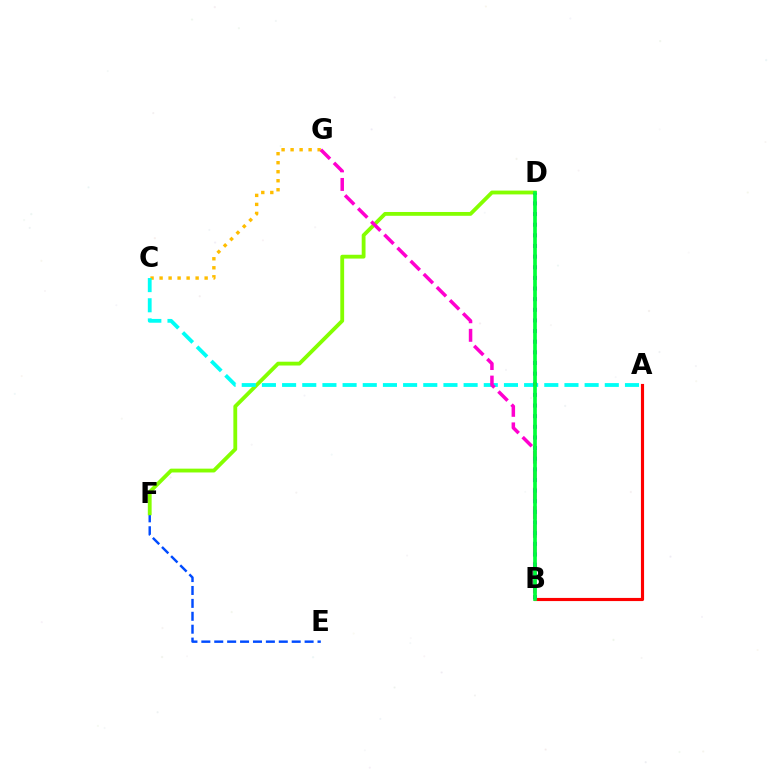{('C', 'G'): [{'color': '#ffbd00', 'line_style': 'dotted', 'thickness': 2.45}], ('E', 'F'): [{'color': '#004bff', 'line_style': 'dashed', 'thickness': 1.75}], ('A', 'B'): [{'color': '#ff0000', 'line_style': 'solid', 'thickness': 2.26}], ('D', 'F'): [{'color': '#84ff00', 'line_style': 'solid', 'thickness': 2.75}], ('A', 'C'): [{'color': '#00fff6', 'line_style': 'dashed', 'thickness': 2.74}], ('B', 'G'): [{'color': '#ff00cf', 'line_style': 'dashed', 'thickness': 2.52}], ('B', 'D'): [{'color': '#7200ff', 'line_style': 'dotted', 'thickness': 2.89}, {'color': '#00ff39', 'line_style': 'solid', 'thickness': 2.66}]}